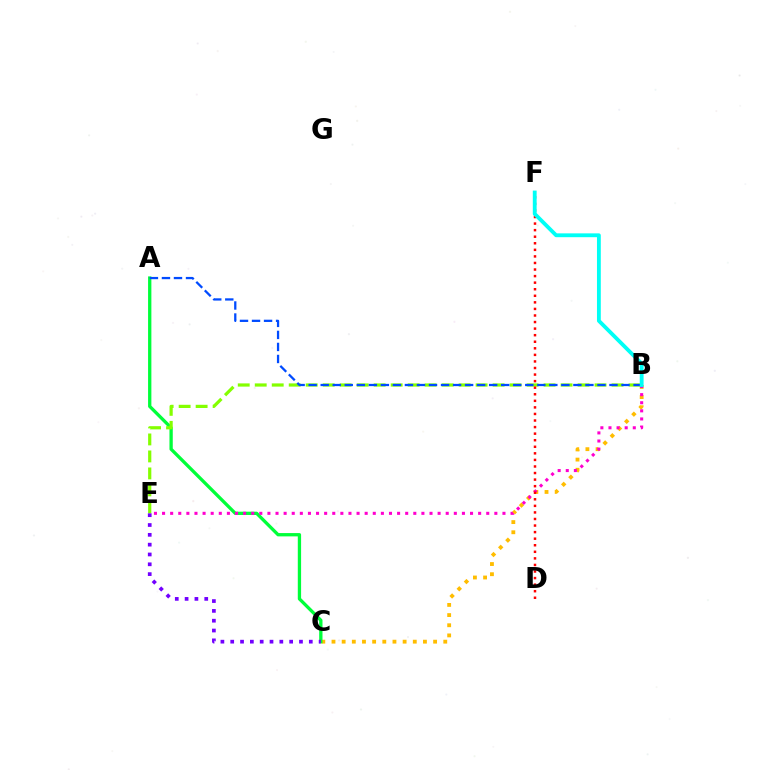{('B', 'C'): [{'color': '#ffbd00', 'line_style': 'dotted', 'thickness': 2.76}], ('A', 'C'): [{'color': '#00ff39', 'line_style': 'solid', 'thickness': 2.38}], ('B', 'E'): [{'color': '#ff00cf', 'line_style': 'dotted', 'thickness': 2.2}, {'color': '#84ff00', 'line_style': 'dashed', 'thickness': 2.31}], ('C', 'E'): [{'color': '#7200ff', 'line_style': 'dotted', 'thickness': 2.67}], ('D', 'F'): [{'color': '#ff0000', 'line_style': 'dotted', 'thickness': 1.78}], ('A', 'B'): [{'color': '#004bff', 'line_style': 'dashed', 'thickness': 1.63}], ('B', 'F'): [{'color': '#00fff6', 'line_style': 'solid', 'thickness': 2.76}]}